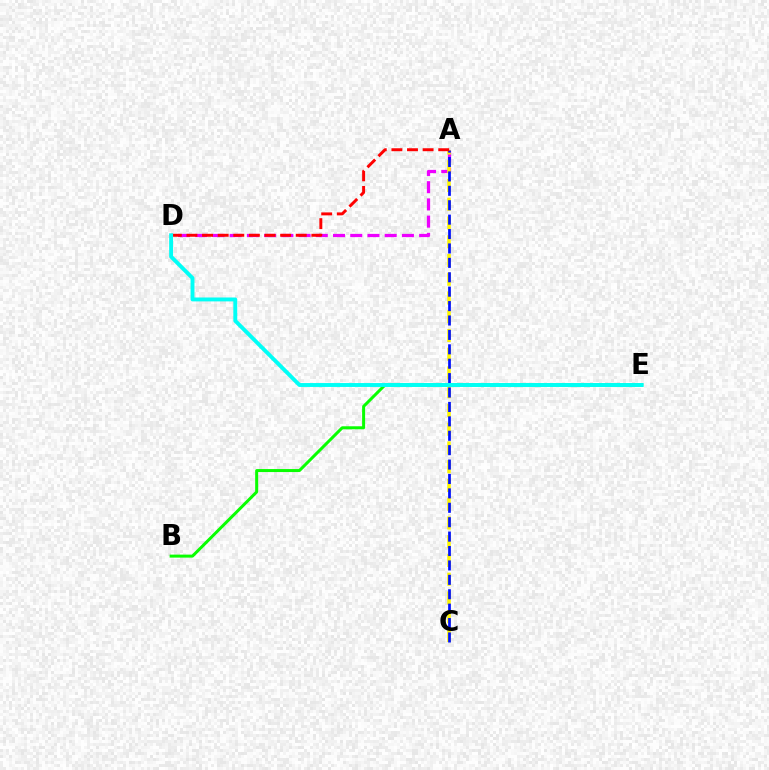{('B', 'E'): [{'color': '#08ff00', 'line_style': 'solid', 'thickness': 2.16}], ('A', 'D'): [{'color': '#ee00ff', 'line_style': 'dashed', 'thickness': 2.34}, {'color': '#ff0000', 'line_style': 'dashed', 'thickness': 2.12}], ('A', 'C'): [{'color': '#fcf500', 'line_style': 'dashed', 'thickness': 2.55}, {'color': '#0010ff', 'line_style': 'dashed', 'thickness': 1.96}], ('D', 'E'): [{'color': '#00fff6', 'line_style': 'solid', 'thickness': 2.81}]}